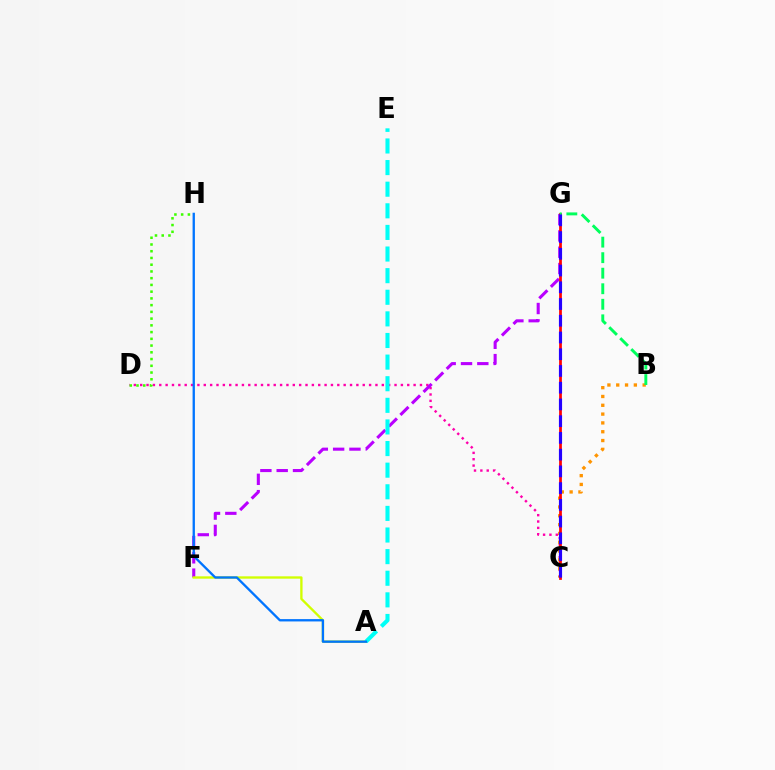{('C', 'D'): [{'color': '#ff00ac', 'line_style': 'dotted', 'thickness': 1.73}], ('F', 'G'): [{'color': '#b900ff', 'line_style': 'dashed', 'thickness': 2.22}], ('A', 'F'): [{'color': '#d1ff00', 'line_style': 'solid', 'thickness': 1.69}], ('B', 'C'): [{'color': '#ff9400', 'line_style': 'dotted', 'thickness': 2.39}], ('C', 'G'): [{'color': '#ff0000', 'line_style': 'solid', 'thickness': 1.98}, {'color': '#2500ff', 'line_style': 'dashed', 'thickness': 2.27}], ('B', 'G'): [{'color': '#00ff5c', 'line_style': 'dashed', 'thickness': 2.11}], ('D', 'H'): [{'color': '#3dff00', 'line_style': 'dotted', 'thickness': 1.83}], ('A', 'E'): [{'color': '#00fff6', 'line_style': 'dashed', 'thickness': 2.94}], ('A', 'H'): [{'color': '#0074ff', 'line_style': 'solid', 'thickness': 1.68}]}